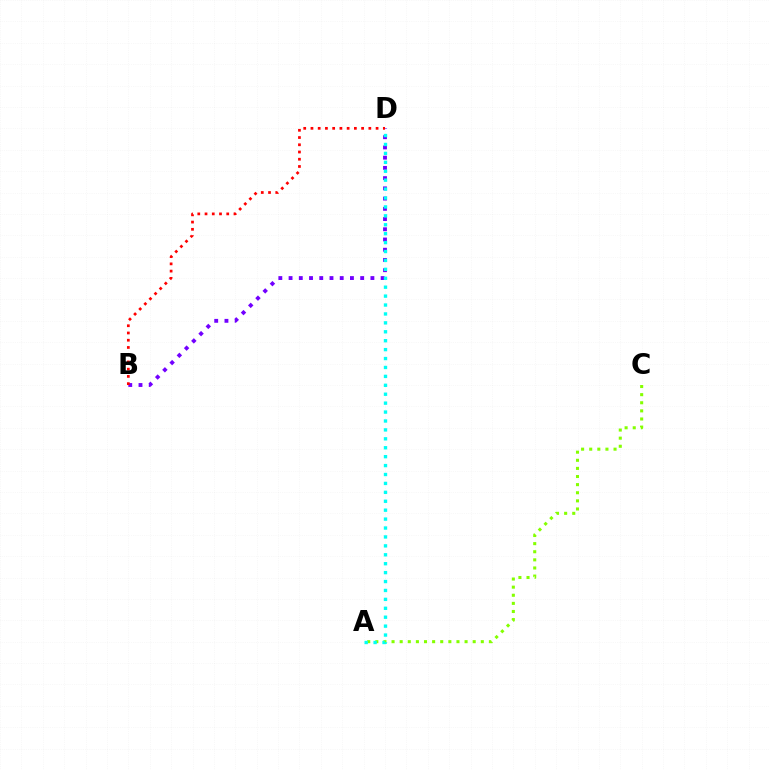{('A', 'C'): [{'color': '#84ff00', 'line_style': 'dotted', 'thickness': 2.2}], ('B', 'D'): [{'color': '#7200ff', 'line_style': 'dotted', 'thickness': 2.78}, {'color': '#ff0000', 'line_style': 'dotted', 'thickness': 1.97}], ('A', 'D'): [{'color': '#00fff6', 'line_style': 'dotted', 'thickness': 2.42}]}